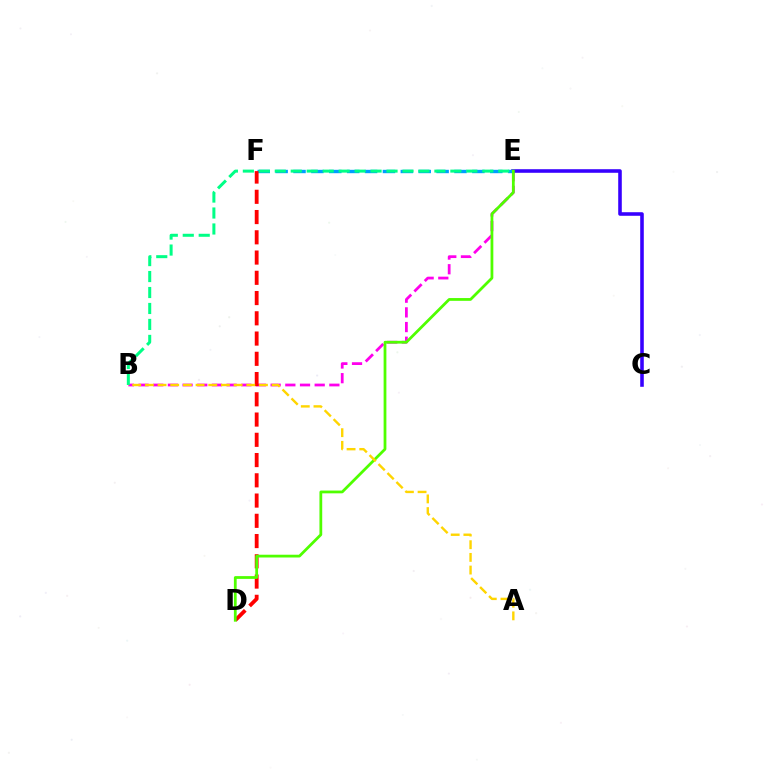{('B', 'E'): [{'color': '#ff00ed', 'line_style': 'dashed', 'thickness': 1.99}, {'color': '#00ff86', 'line_style': 'dashed', 'thickness': 2.17}], ('C', 'E'): [{'color': '#3700ff', 'line_style': 'solid', 'thickness': 2.58}], ('E', 'F'): [{'color': '#009eff', 'line_style': 'dashed', 'thickness': 2.43}], ('D', 'F'): [{'color': '#ff0000', 'line_style': 'dashed', 'thickness': 2.75}], ('D', 'E'): [{'color': '#4fff00', 'line_style': 'solid', 'thickness': 2.0}], ('A', 'B'): [{'color': '#ffd500', 'line_style': 'dashed', 'thickness': 1.72}]}